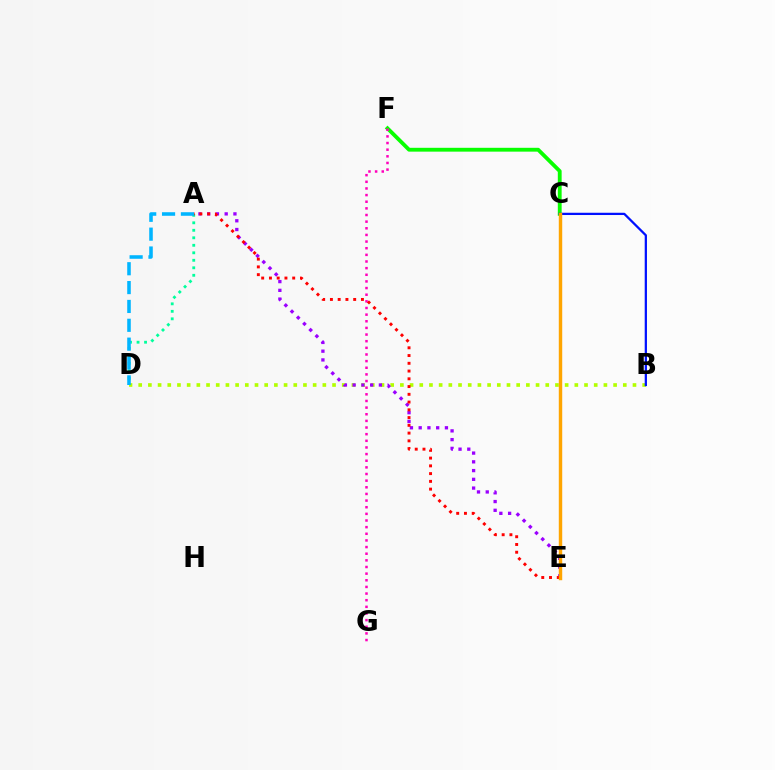{('B', 'D'): [{'color': '#b3ff00', 'line_style': 'dotted', 'thickness': 2.63}], ('C', 'F'): [{'color': '#08ff00', 'line_style': 'solid', 'thickness': 2.76}], ('A', 'E'): [{'color': '#9b00ff', 'line_style': 'dotted', 'thickness': 2.38}, {'color': '#ff0000', 'line_style': 'dotted', 'thickness': 2.11}], ('A', 'D'): [{'color': '#00ff9d', 'line_style': 'dotted', 'thickness': 2.04}, {'color': '#00b5ff', 'line_style': 'dashed', 'thickness': 2.56}], ('F', 'G'): [{'color': '#ff00bd', 'line_style': 'dotted', 'thickness': 1.8}], ('B', 'C'): [{'color': '#0010ff', 'line_style': 'solid', 'thickness': 1.63}], ('C', 'E'): [{'color': '#ffa500', 'line_style': 'solid', 'thickness': 2.47}]}